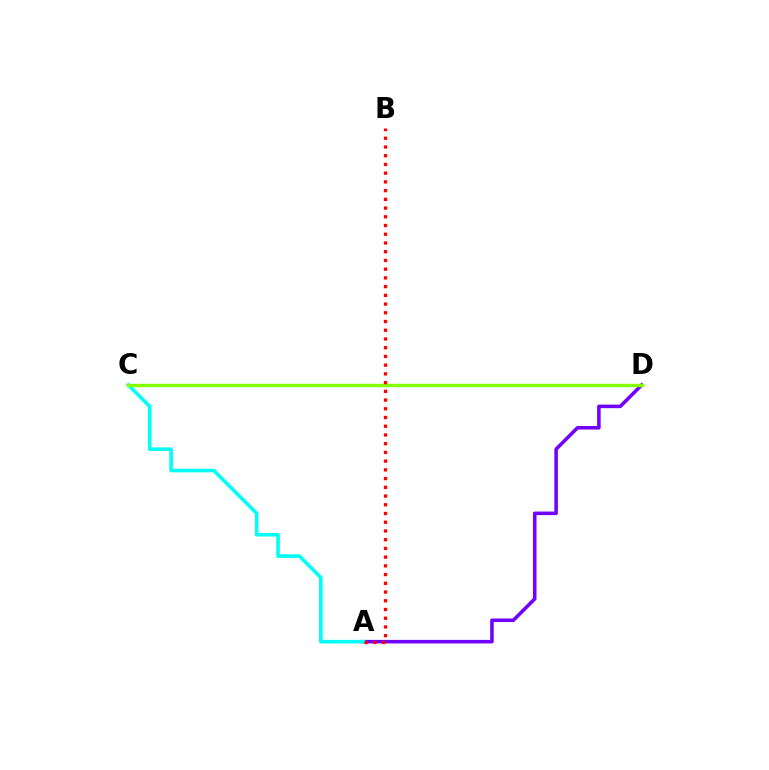{('A', 'D'): [{'color': '#7200ff', 'line_style': 'solid', 'thickness': 2.56}], ('A', 'C'): [{'color': '#00fff6', 'line_style': 'solid', 'thickness': 2.59}], ('C', 'D'): [{'color': '#84ff00', 'line_style': 'solid', 'thickness': 2.45}], ('A', 'B'): [{'color': '#ff0000', 'line_style': 'dotted', 'thickness': 2.37}]}